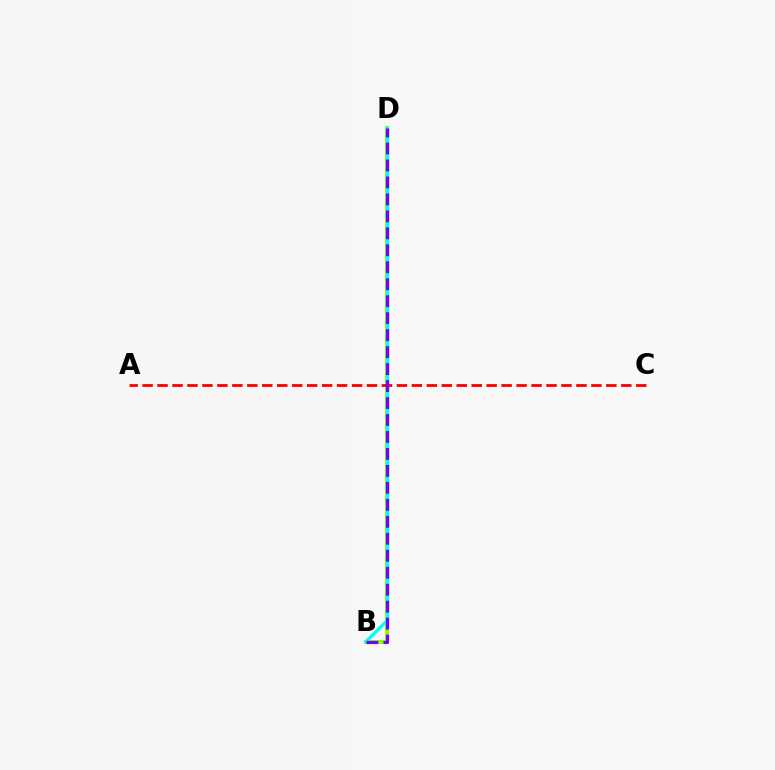{('B', 'D'): [{'color': '#84ff00', 'line_style': 'solid', 'thickness': 2.85}, {'color': '#00fff6', 'line_style': 'solid', 'thickness': 2.41}, {'color': '#7200ff', 'line_style': 'dashed', 'thickness': 2.31}], ('A', 'C'): [{'color': '#ff0000', 'line_style': 'dashed', 'thickness': 2.03}]}